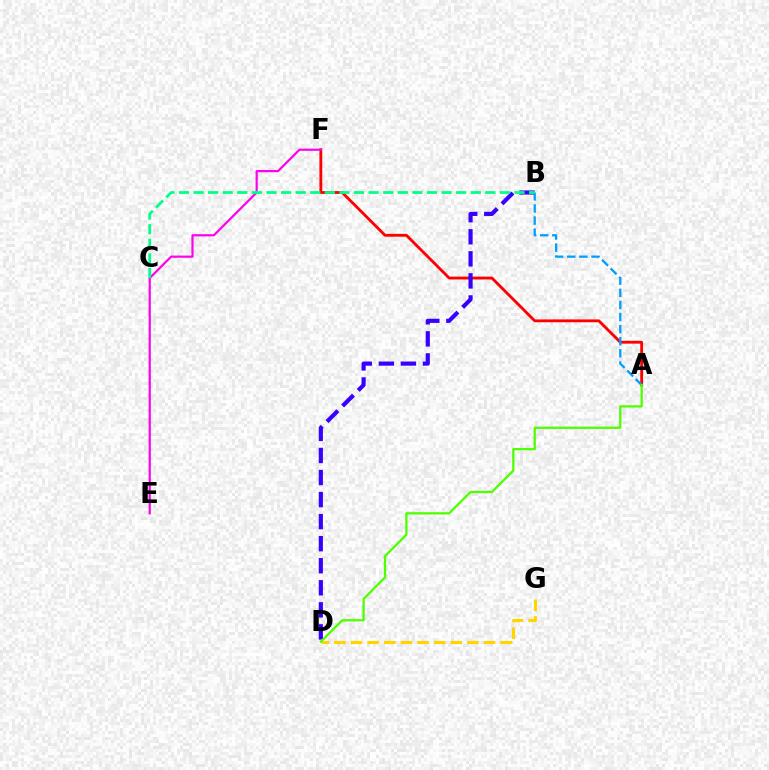{('A', 'F'): [{'color': '#ff0000', 'line_style': 'solid', 'thickness': 2.04}], ('D', 'G'): [{'color': '#ffd500', 'line_style': 'dashed', 'thickness': 2.26}], ('E', 'F'): [{'color': '#ff00ed', 'line_style': 'solid', 'thickness': 1.57}], ('B', 'D'): [{'color': '#3700ff', 'line_style': 'dashed', 'thickness': 3.0}], ('A', 'B'): [{'color': '#009eff', 'line_style': 'dashed', 'thickness': 1.64}], ('B', 'C'): [{'color': '#00ff86', 'line_style': 'dashed', 'thickness': 1.98}], ('A', 'D'): [{'color': '#4fff00', 'line_style': 'solid', 'thickness': 1.64}]}